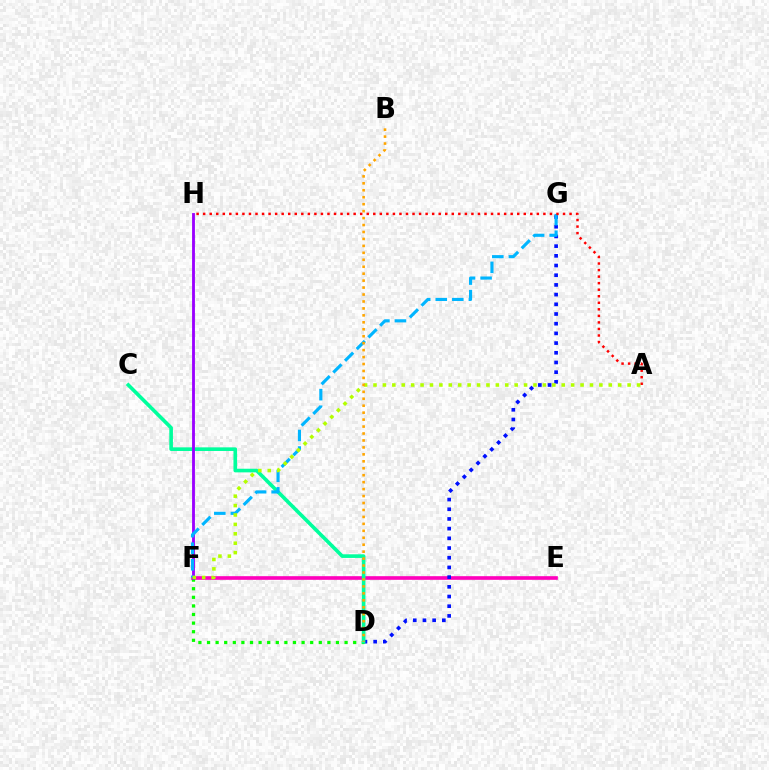{('E', 'F'): [{'color': '#ff00bd', 'line_style': 'solid', 'thickness': 2.62}], ('D', 'G'): [{'color': '#0010ff', 'line_style': 'dotted', 'thickness': 2.63}], ('D', 'F'): [{'color': '#08ff00', 'line_style': 'dotted', 'thickness': 2.34}], ('C', 'D'): [{'color': '#00ff9d', 'line_style': 'solid', 'thickness': 2.62}], ('F', 'H'): [{'color': '#9b00ff', 'line_style': 'solid', 'thickness': 2.05}], ('F', 'G'): [{'color': '#00b5ff', 'line_style': 'dashed', 'thickness': 2.25}], ('A', 'H'): [{'color': '#ff0000', 'line_style': 'dotted', 'thickness': 1.78}], ('A', 'F'): [{'color': '#b3ff00', 'line_style': 'dotted', 'thickness': 2.56}], ('B', 'D'): [{'color': '#ffa500', 'line_style': 'dotted', 'thickness': 1.89}]}